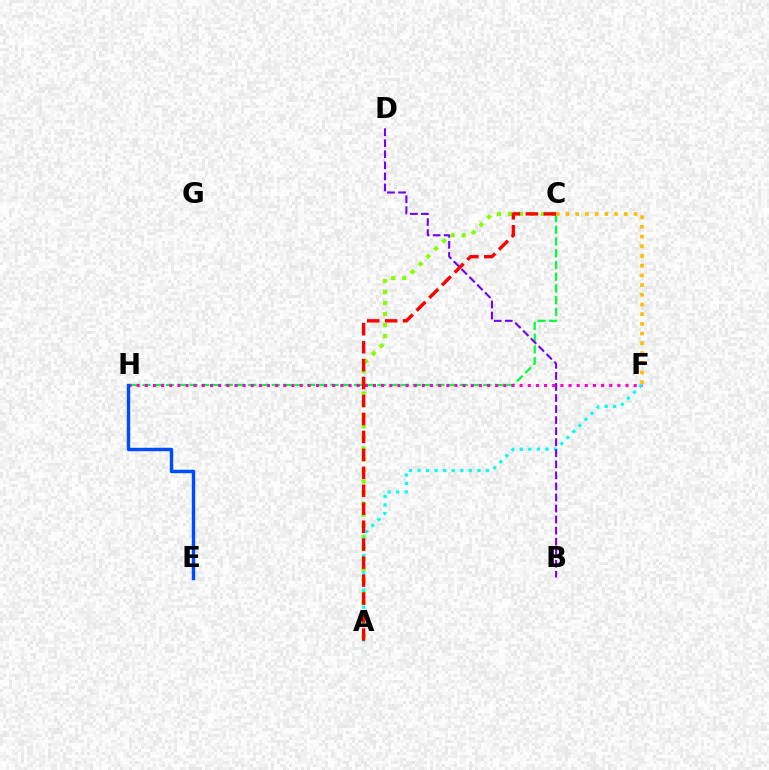{('A', 'C'): [{'color': '#84ff00', 'line_style': 'dotted', 'thickness': 3.0}, {'color': '#ff0000', 'line_style': 'dashed', 'thickness': 2.44}], ('A', 'F'): [{'color': '#00fff6', 'line_style': 'dotted', 'thickness': 2.32}], ('C', 'H'): [{'color': '#00ff39', 'line_style': 'dashed', 'thickness': 1.6}], ('C', 'F'): [{'color': '#ffbd00', 'line_style': 'dotted', 'thickness': 2.64}], ('F', 'H'): [{'color': '#ff00cf', 'line_style': 'dotted', 'thickness': 2.21}], ('E', 'H'): [{'color': '#004bff', 'line_style': 'solid', 'thickness': 2.46}], ('B', 'D'): [{'color': '#7200ff', 'line_style': 'dashed', 'thickness': 1.5}]}